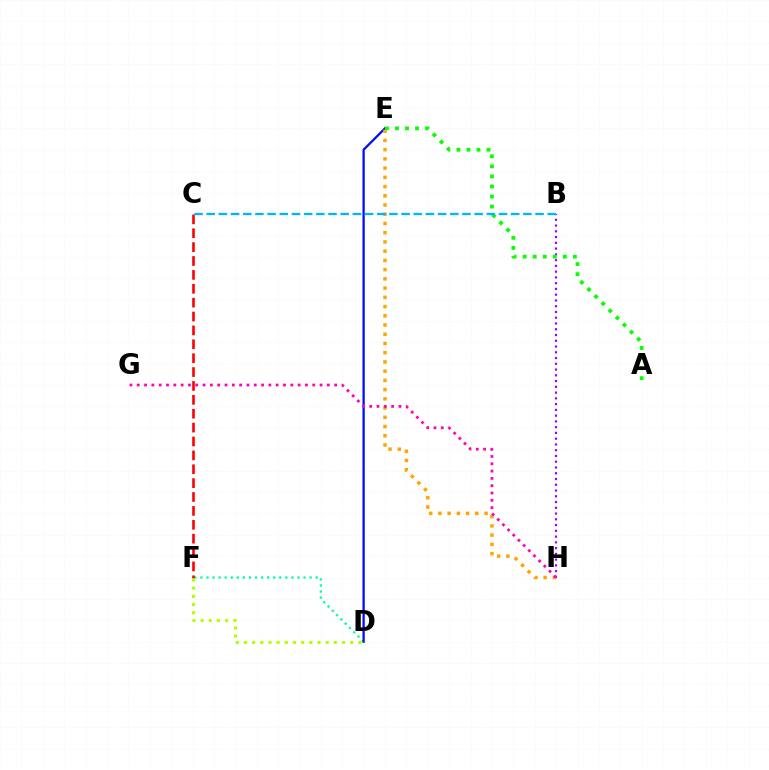{('D', 'F'): [{'color': '#00ff9d', 'line_style': 'dotted', 'thickness': 1.65}, {'color': '#b3ff00', 'line_style': 'dotted', 'thickness': 2.22}], ('C', 'F'): [{'color': '#ff0000', 'line_style': 'dashed', 'thickness': 1.89}], ('D', 'E'): [{'color': '#0010ff', 'line_style': 'solid', 'thickness': 1.65}], ('B', 'H'): [{'color': '#9b00ff', 'line_style': 'dotted', 'thickness': 1.56}], ('E', 'H'): [{'color': '#ffa500', 'line_style': 'dotted', 'thickness': 2.51}], ('G', 'H'): [{'color': '#ff00bd', 'line_style': 'dotted', 'thickness': 1.99}], ('A', 'E'): [{'color': '#08ff00', 'line_style': 'dotted', 'thickness': 2.73}], ('B', 'C'): [{'color': '#00b5ff', 'line_style': 'dashed', 'thickness': 1.65}]}